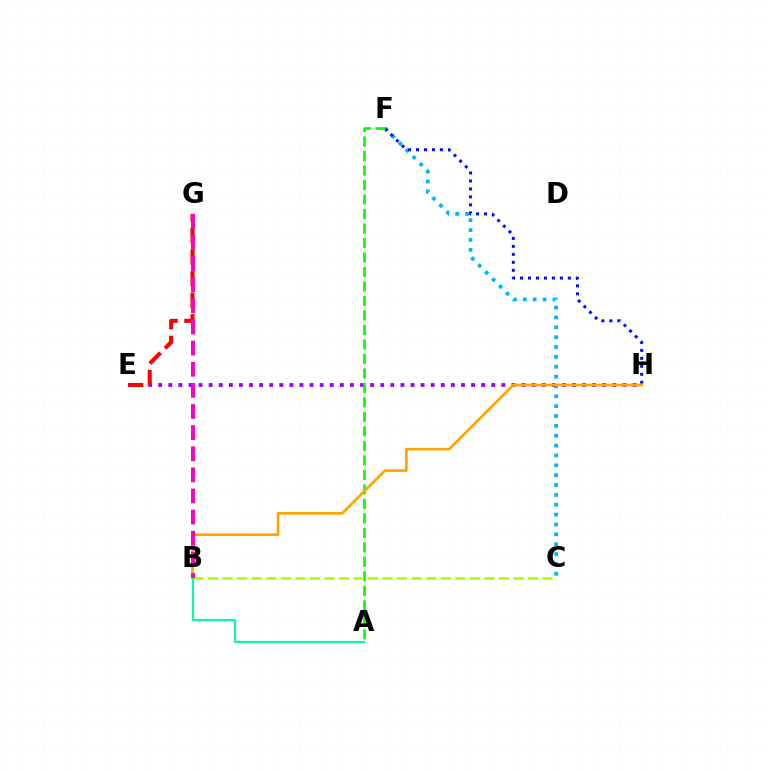{('C', 'F'): [{'color': '#00b5ff', 'line_style': 'dotted', 'thickness': 2.68}], ('F', 'H'): [{'color': '#0010ff', 'line_style': 'dotted', 'thickness': 2.17}], ('E', 'H'): [{'color': '#9b00ff', 'line_style': 'dotted', 'thickness': 2.74}], ('E', 'G'): [{'color': '#ff0000', 'line_style': 'dashed', 'thickness': 2.92}], ('A', 'F'): [{'color': '#08ff00', 'line_style': 'dashed', 'thickness': 1.97}], ('B', 'H'): [{'color': '#ffa500', 'line_style': 'solid', 'thickness': 1.94}], ('B', 'C'): [{'color': '#b3ff00', 'line_style': 'dashed', 'thickness': 1.98}], ('A', 'B'): [{'color': '#00ff9d', 'line_style': 'solid', 'thickness': 1.51}], ('B', 'G'): [{'color': '#ff00bd', 'line_style': 'dashed', 'thickness': 2.87}]}